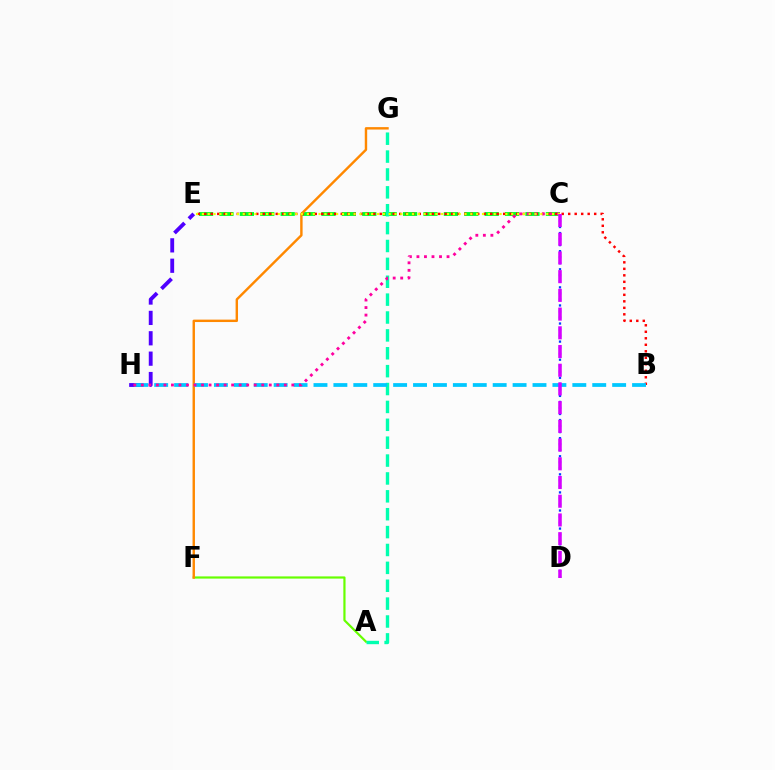{('C', 'D'): [{'color': '#003fff', 'line_style': 'dotted', 'thickness': 1.64}, {'color': '#d600ff', 'line_style': 'dashed', 'thickness': 2.54}], ('A', 'F'): [{'color': '#66ff00', 'line_style': 'solid', 'thickness': 1.58}], ('E', 'H'): [{'color': '#4f00ff', 'line_style': 'dashed', 'thickness': 2.77}], ('C', 'E'): [{'color': '#00ff27', 'line_style': 'dashed', 'thickness': 2.77}, {'color': '#eeff00', 'line_style': 'dotted', 'thickness': 1.59}], ('B', 'E'): [{'color': '#ff0000', 'line_style': 'dotted', 'thickness': 1.77}], ('A', 'G'): [{'color': '#00ffaf', 'line_style': 'dashed', 'thickness': 2.43}], ('F', 'G'): [{'color': '#ff8800', 'line_style': 'solid', 'thickness': 1.74}], ('B', 'H'): [{'color': '#00c7ff', 'line_style': 'dashed', 'thickness': 2.7}], ('C', 'H'): [{'color': '#ff00a0', 'line_style': 'dotted', 'thickness': 2.04}]}